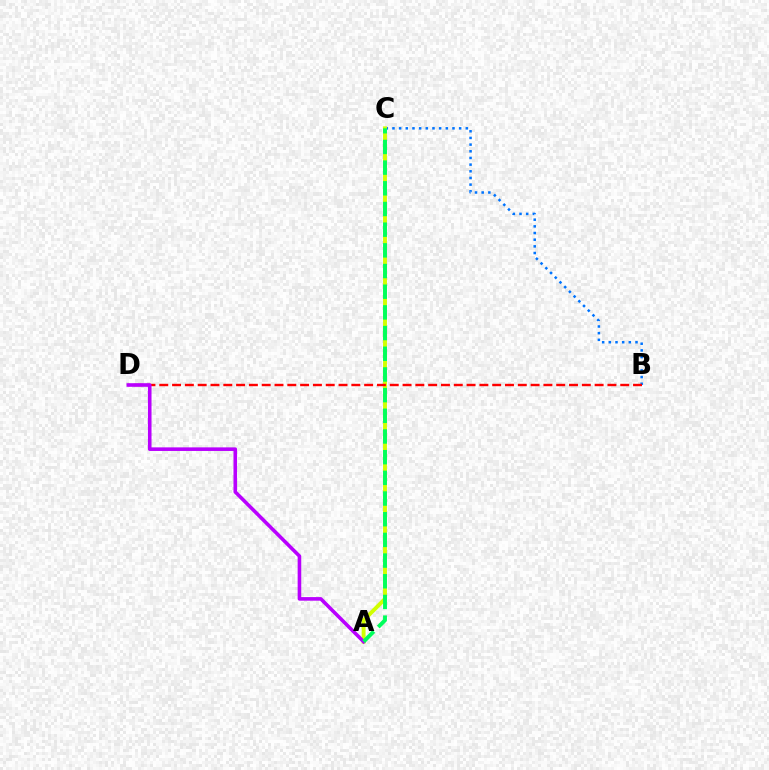{('B', 'C'): [{'color': '#0074ff', 'line_style': 'dotted', 'thickness': 1.81}], ('A', 'C'): [{'color': '#d1ff00', 'line_style': 'solid', 'thickness': 2.81}, {'color': '#00ff5c', 'line_style': 'dashed', 'thickness': 2.81}], ('B', 'D'): [{'color': '#ff0000', 'line_style': 'dashed', 'thickness': 1.74}], ('A', 'D'): [{'color': '#b900ff', 'line_style': 'solid', 'thickness': 2.59}]}